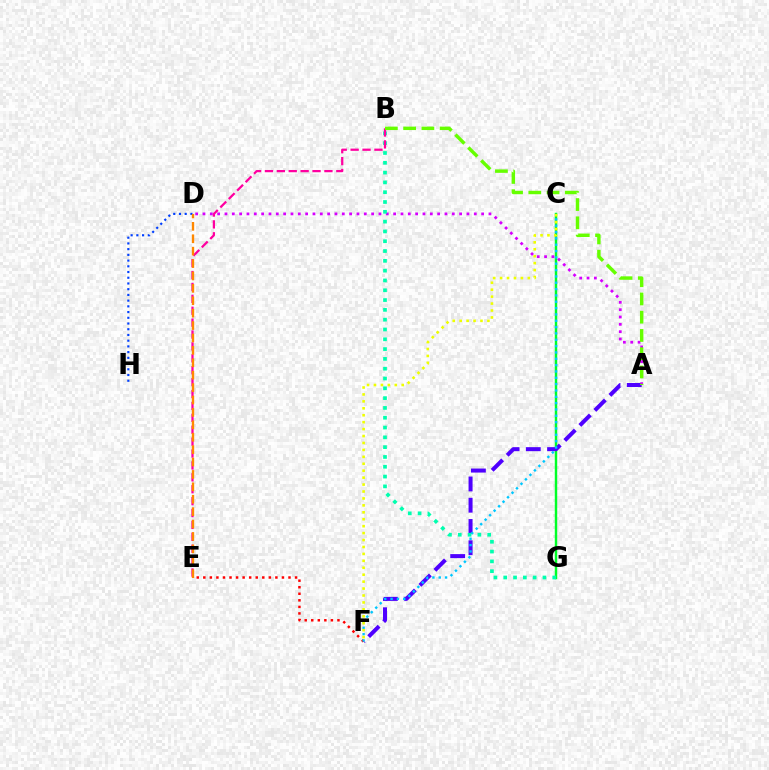{('C', 'G'): [{'color': '#00ff27', 'line_style': 'solid', 'thickness': 1.75}], ('D', 'H'): [{'color': '#003fff', 'line_style': 'dotted', 'thickness': 1.55}], ('A', 'F'): [{'color': '#4f00ff', 'line_style': 'dashed', 'thickness': 2.89}], ('E', 'F'): [{'color': '#ff0000', 'line_style': 'dotted', 'thickness': 1.78}], ('C', 'F'): [{'color': '#00c7ff', 'line_style': 'dotted', 'thickness': 1.72}, {'color': '#eeff00', 'line_style': 'dotted', 'thickness': 1.88}], ('A', 'D'): [{'color': '#d600ff', 'line_style': 'dotted', 'thickness': 1.99}], ('B', 'G'): [{'color': '#00ffaf', 'line_style': 'dotted', 'thickness': 2.66}], ('B', 'E'): [{'color': '#ff00a0', 'line_style': 'dashed', 'thickness': 1.62}], ('A', 'B'): [{'color': '#66ff00', 'line_style': 'dashed', 'thickness': 2.48}], ('D', 'E'): [{'color': '#ff8800', 'line_style': 'dashed', 'thickness': 1.69}]}